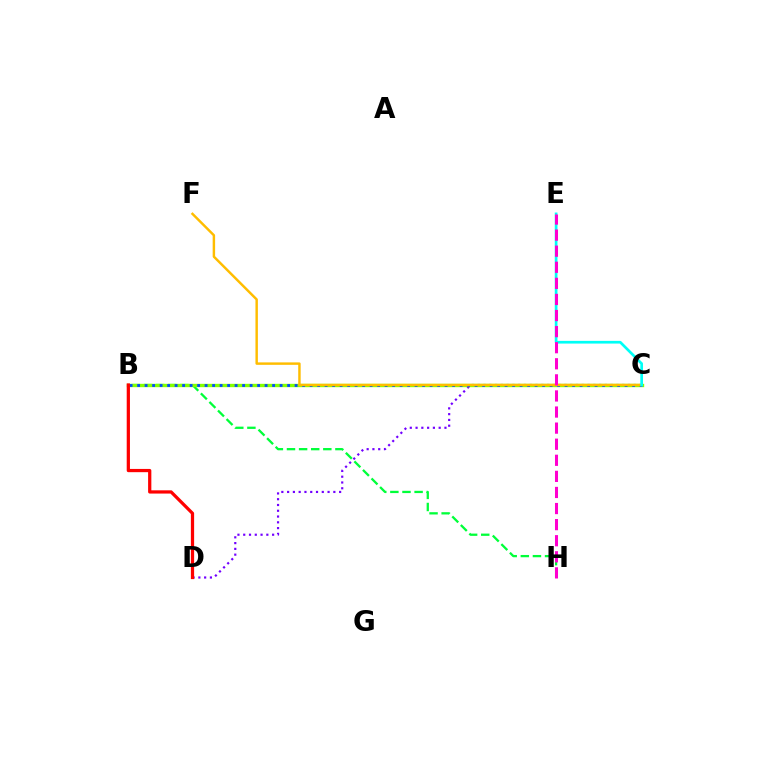{('B', 'H'): [{'color': '#00ff39', 'line_style': 'dashed', 'thickness': 1.65}], ('C', 'D'): [{'color': '#7200ff', 'line_style': 'dotted', 'thickness': 1.57}], ('B', 'C'): [{'color': '#84ff00', 'line_style': 'solid', 'thickness': 2.42}, {'color': '#004bff', 'line_style': 'dotted', 'thickness': 2.04}], ('C', 'F'): [{'color': '#ffbd00', 'line_style': 'solid', 'thickness': 1.76}], ('B', 'D'): [{'color': '#ff0000', 'line_style': 'solid', 'thickness': 2.33}], ('C', 'E'): [{'color': '#00fff6', 'line_style': 'solid', 'thickness': 1.94}], ('E', 'H'): [{'color': '#ff00cf', 'line_style': 'dashed', 'thickness': 2.19}]}